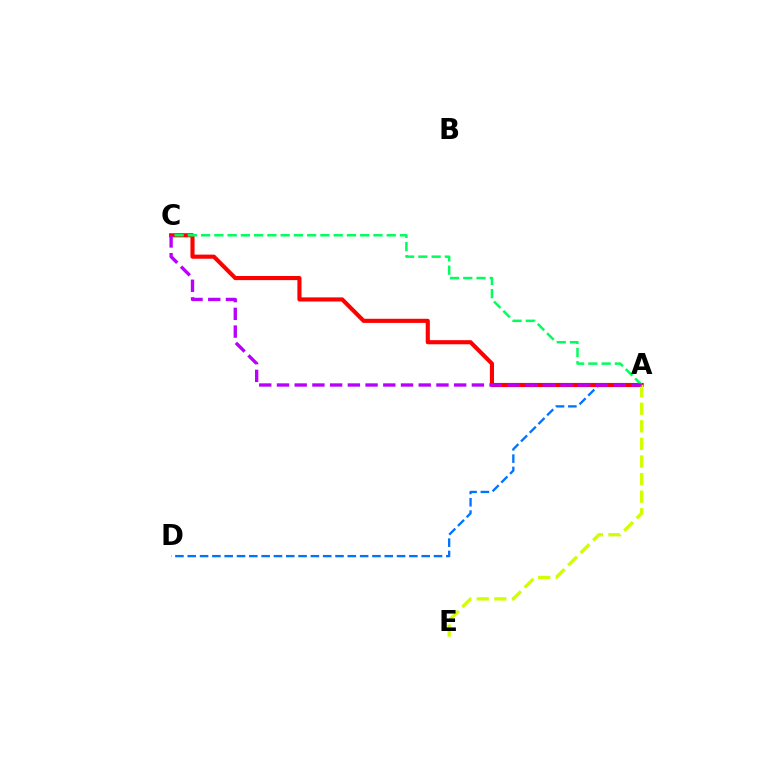{('A', 'D'): [{'color': '#0074ff', 'line_style': 'dashed', 'thickness': 1.67}], ('A', 'C'): [{'color': '#ff0000', 'line_style': 'solid', 'thickness': 2.96}, {'color': '#00ff5c', 'line_style': 'dashed', 'thickness': 1.8}, {'color': '#b900ff', 'line_style': 'dashed', 'thickness': 2.41}], ('A', 'E'): [{'color': '#d1ff00', 'line_style': 'dashed', 'thickness': 2.39}]}